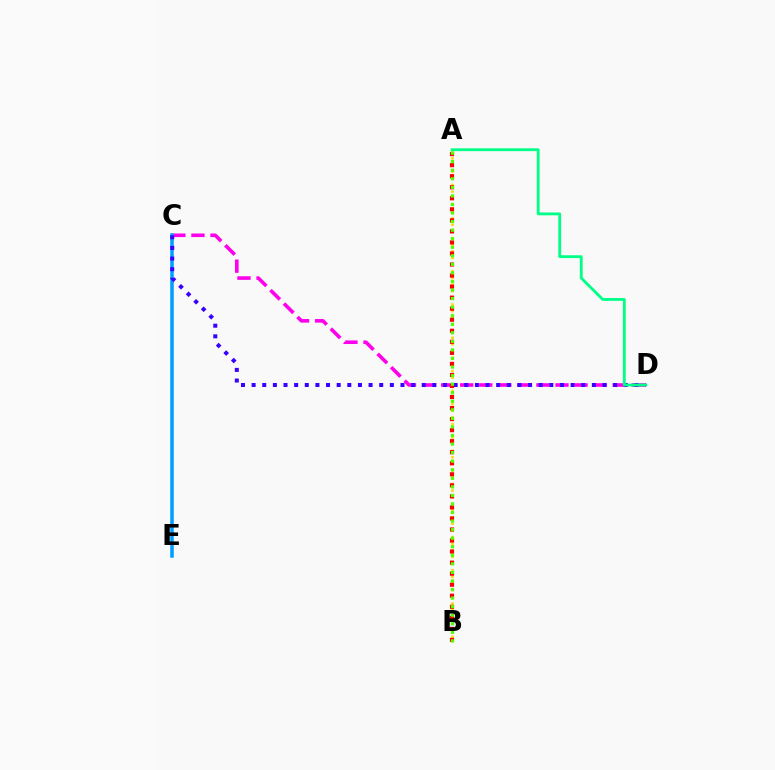{('C', 'D'): [{'color': '#ff00ed', 'line_style': 'dashed', 'thickness': 2.59}, {'color': '#3700ff', 'line_style': 'dotted', 'thickness': 2.89}], ('C', 'E'): [{'color': '#009eff', 'line_style': 'solid', 'thickness': 2.53}], ('A', 'B'): [{'color': '#ffd500', 'line_style': 'dotted', 'thickness': 1.8}, {'color': '#ff0000', 'line_style': 'dotted', 'thickness': 3.0}, {'color': '#4fff00', 'line_style': 'dotted', 'thickness': 2.33}], ('A', 'D'): [{'color': '#00ff86', 'line_style': 'solid', 'thickness': 2.03}]}